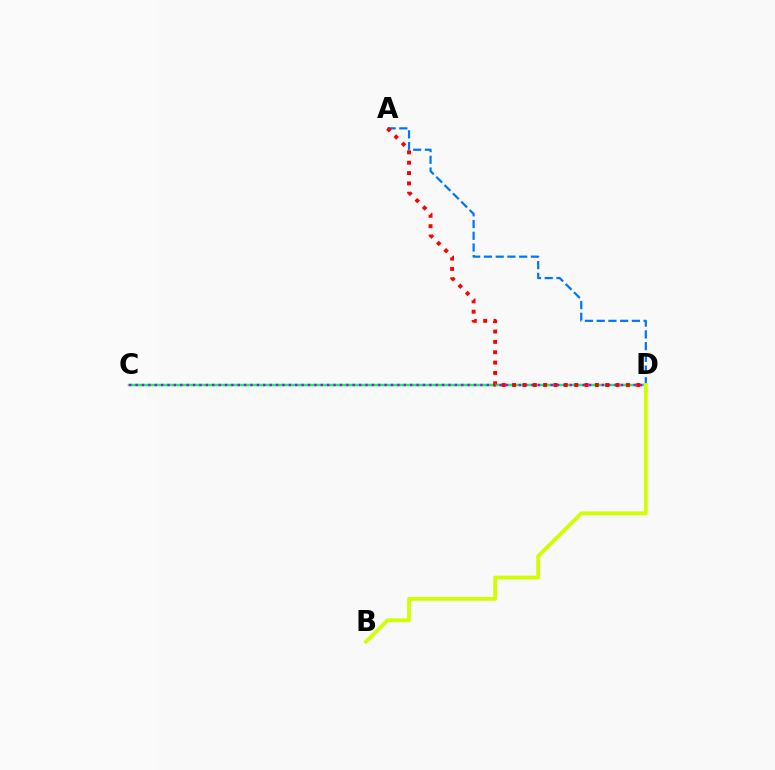{('C', 'D'): [{'color': '#00ff5c', 'line_style': 'solid', 'thickness': 1.79}, {'color': '#b900ff', 'line_style': 'dotted', 'thickness': 1.74}], ('A', 'D'): [{'color': '#0074ff', 'line_style': 'dashed', 'thickness': 1.59}, {'color': '#ff0000', 'line_style': 'dotted', 'thickness': 2.81}], ('B', 'D'): [{'color': '#d1ff00', 'line_style': 'solid', 'thickness': 2.74}]}